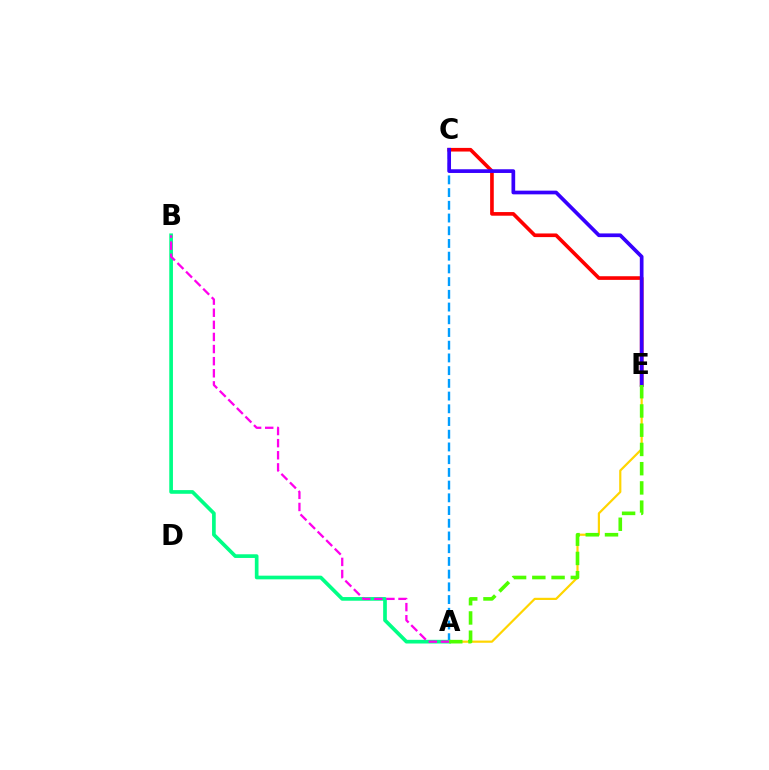{('A', 'C'): [{'color': '#009eff', 'line_style': 'dashed', 'thickness': 1.73}], ('A', 'E'): [{'color': '#ffd500', 'line_style': 'solid', 'thickness': 1.58}, {'color': '#4fff00', 'line_style': 'dashed', 'thickness': 2.61}], ('A', 'B'): [{'color': '#00ff86', 'line_style': 'solid', 'thickness': 2.65}, {'color': '#ff00ed', 'line_style': 'dashed', 'thickness': 1.65}], ('C', 'E'): [{'color': '#ff0000', 'line_style': 'solid', 'thickness': 2.62}, {'color': '#3700ff', 'line_style': 'solid', 'thickness': 2.67}]}